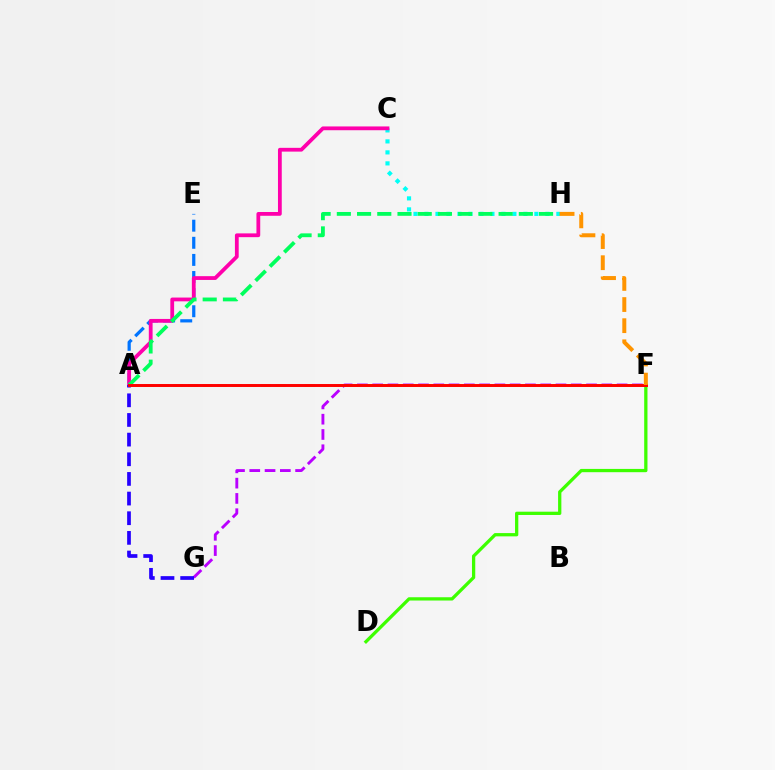{('C', 'H'): [{'color': '#00fff6', 'line_style': 'dotted', 'thickness': 2.99}], ('F', 'G'): [{'color': '#b900ff', 'line_style': 'dashed', 'thickness': 2.08}], ('A', 'E'): [{'color': '#0074ff', 'line_style': 'dashed', 'thickness': 2.32}], ('A', 'C'): [{'color': '#ff00ac', 'line_style': 'solid', 'thickness': 2.72}], ('A', 'H'): [{'color': '#00ff5c', 'line_style': 'dashed', 'thickness': 2.75}], ('A', 'F'): [{'color': '#d1ff00', 'line_style': 'dashed', 'thickness': 1.98}, {'color': '#ff0000', 'line_style': 'solid', 'thickness': 2.12}], ('A', 'G'): [{'color': '#2500ff', 'line_style': 'dashed', 'thickness': 2.67}], ('D', 'F'): [{'color': '#3dff00', 'line_style': 'solid', 'thickness': 2.36}], ('F', 'H'): [{'color': '#ff9400', 'line_style': 'dashed', 'thickness': 2.87}]}